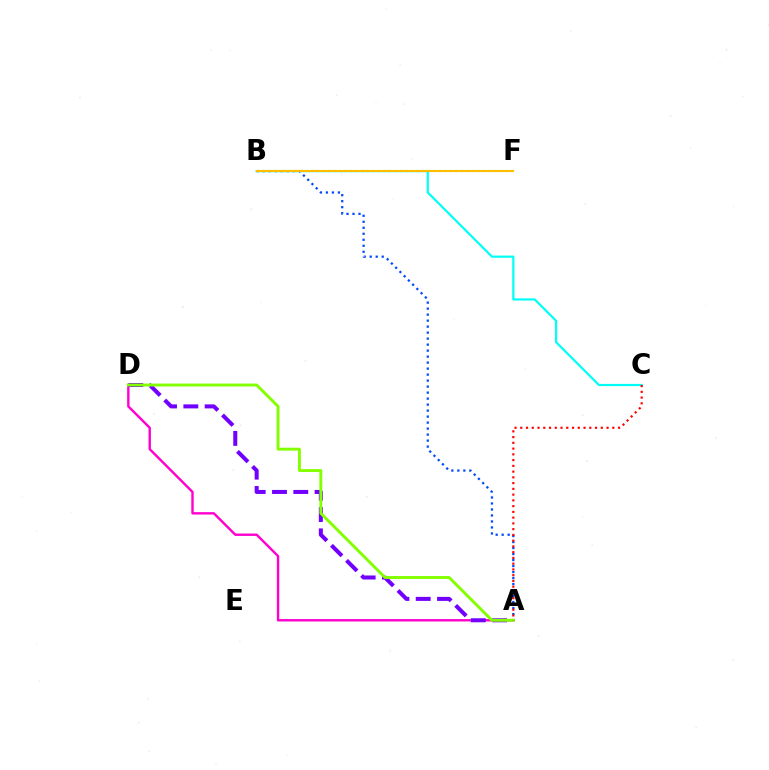{('A', 'D'): [{'color': '#ff00cf', 'line_style': 'solid', 'thickness': 1.73}, {'color': '#7200ff', 'line_style': 'dashed', 'thickness': 2.89}, {'color': '#84ff00', 'line_style': 'solid', 'thickness': 2.1}], ('B', 'F'): [{'color': '#00ff39', 'line_style': 'dotted', 'thickness': 1.51}, {'color': '#ffbd00', 'line_style': 'solid', 'thickness': 1.5}], ('A', 'B'): [{'color': '#004bff', 'line_style': 'dotted', 'thickness': 1.63}], ('B', 'C'): [{'color': '#00fff6', 'line_style': 'solid', 'thickness': 1.58}], ('A', 'C'): [{'color': '#ff0000', 'line_style': 'dotted', 'thickness': 1.56}]}